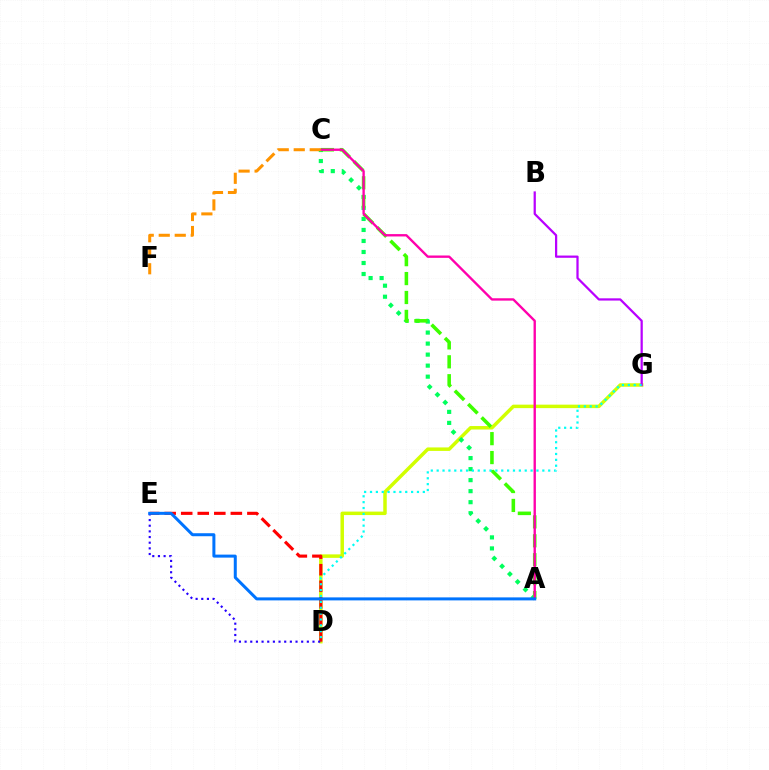{('D', 'G'): [{'color': '#d1ff00', 'line_style': 'solid', 'thickness': 2.51}, {'color': '#00fff6', 'line_style': 'dotted', 'thickness': 1.6}], ('A', 'C'): [{'color': '#00ff5c', 'line_style': 'dotted', 'thickness': 2.99}, {'color': '#3dff00', 'line_style': 'dashed', 'thickness': 2.57}, {'color': '#ff00ac', 'line_style': 'solid', 'thickness': 1.7}], ('D', 'E'): [{'color': '#ff0000', 'line_style': 'dashed', 'thickness': 2.25}, {'color': '#2500ff', 'line_style': 'dotted', 'thickness': 1.54}], ('B', 'G'): [{'color': '#b900ff', 'line_style': 'solid', 'thickness': 1.61}], ('C', 'F'): [{'color': '#ff9400', 'line_style': 'dashed', 'thickness': 2.17}], ('A', 'E'): [{'color': '#0074ff', 'line_style': 'solid', 'thickness': 2.17}]}